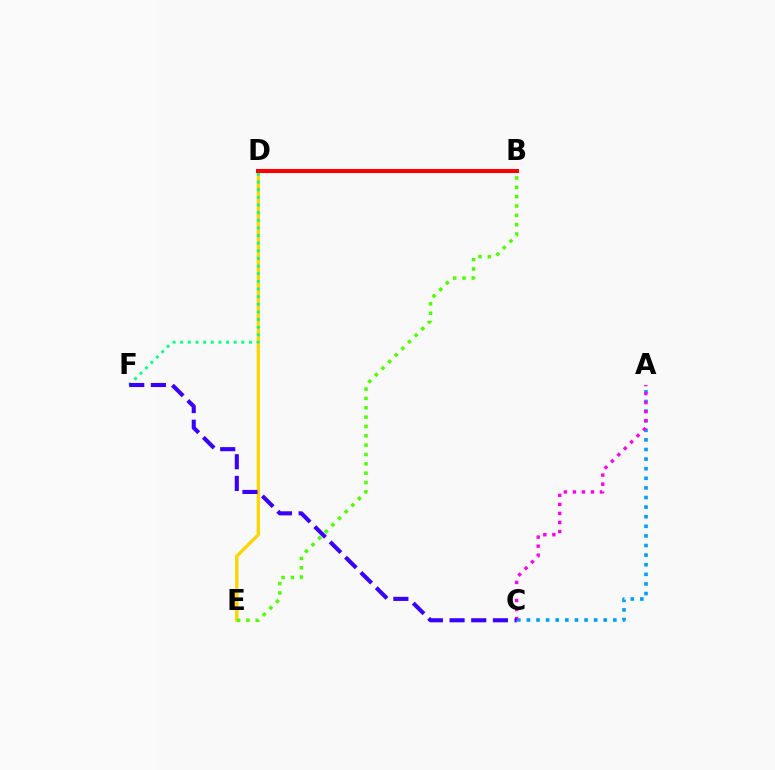{('A', 'C'): [{'color': '#009eff', 'line_style': 'dotted', 'thickness': 2.61}, {'color': '#ff00ed', 'line_style': 'dotted', 'thickness': 2.46}], ('D', 'E'): [{'color': '#ffd500', 'line_style': 'solid', 'thickness': 2.4}], ('B', 'D'): [{'color': '#ff0000', 'line_style': 'solid', 'thickness': 2.93}], ('D', 'F'): [{'color': '#00ff86', 'line_style': 'dotted', 'thickness': 2.08}], ('B', 'E'): [{'color': '#4fff00', 'line_style': 'dotted', 'thickness': 2.54}], ('C', 'F'): [{'color': '#3700ff', 'line_style': 'dashed', 'thickness': 2.94}]}